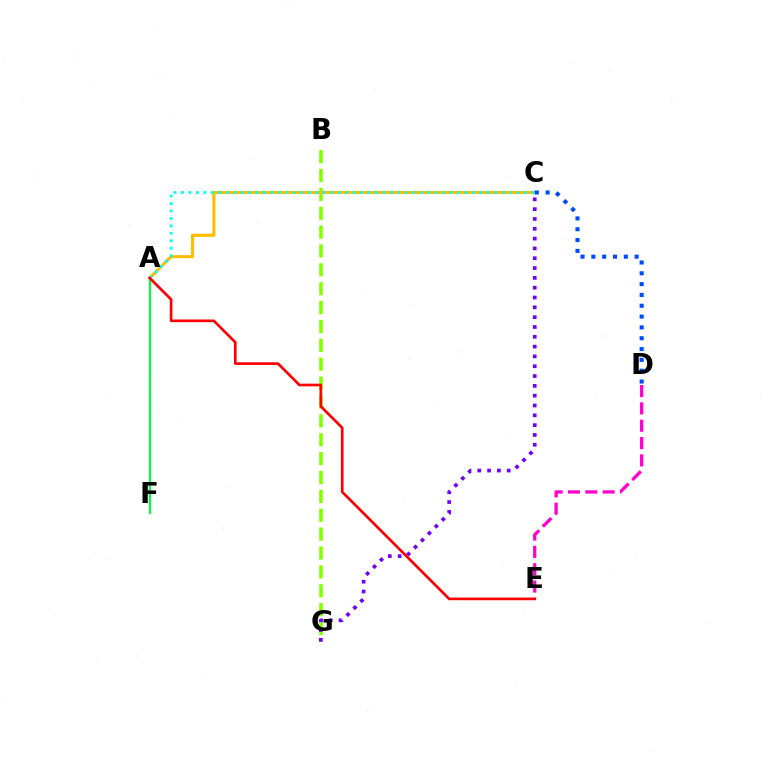{('B', 'G'): [{'color': '#84ff00', 'line_style': 'dashed', 'thickness': 2.56}], ('A', 'C'): [{'color': '#ffbd00', 'line_style': 'solid', 'thickness': 2.22}, {'color': '#00fff6', 'line_style': 'dotted', 'thickness': 2.03}], ('C', 'D'): [{'color': '#004bff', 'line_style': 'dotted', 'thickness': 2.94}], ('A', 'F'): [{'color': '#00ff39', 'line_style': 'solid', 'thickness': 1.54}], ('C', 'G'): [{'color': '#7200ff', 'line_style': 'dotted', 'thickness': 2.67}], ('D', 'E'): [{'color': '#ff00cf', 'line_style': 'dashed', 'thickness': 2.36}], ('A', 'E'): [{'color': '#ff0000', 'line_style': 'solid', 'thickness': 1.92}]}